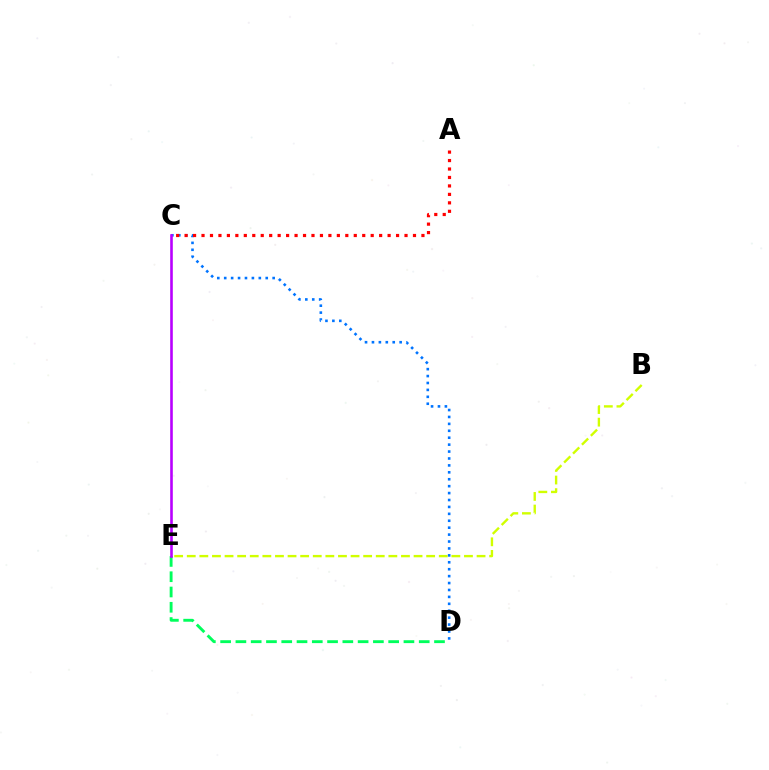{('C', 'D'): [{'color': '#0074ff', 'line_style': 'dotted', 'thickness': 1.88}], ('D', 'E'): [{'color': '#00ff5c', 'line_style': 'dashed', 'thickness': 2.08}], ('B', 'E'): [{'color': '#d1ff00', 'line_style': 'dashed', 'thickness': 1.71}], ('C', 'E'): [{'color': '#b900ff', 'line_style': 'solid', 'thickness': 1.88}], ('A', 'C'): [{'color': '#ff0000', 'line_style': 'dotted', 'thickness': 2.3}]}